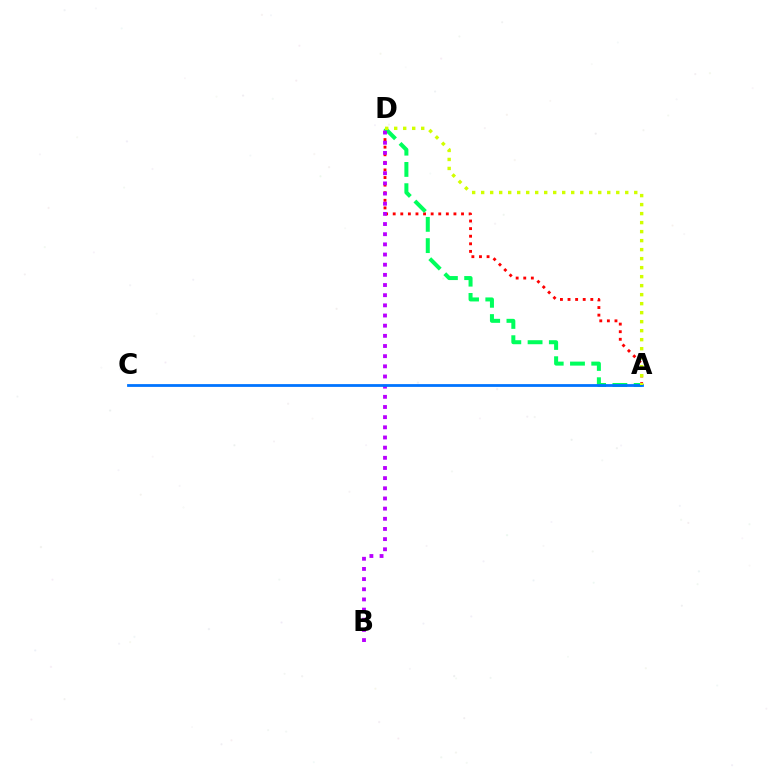{('A', 'D'): [{'color': '#ff0000', 'line_style': 'dotted', 'thickness': 2.06}, {'color': '#00ff5c', 'line_style': 'dashed', 'thickness': 2.89}, {'color': '#d1ff00', 'line_style': 'dotted', 'thickness': 2.45}], ('B', 'D'): [{'color': '#b900ff', 'line_style': 'dotted', 'thickness': 2.76}], ('A', 'C'): [{'color': '#0074ff', 'line_style': 'solid', 'thickness': 2.01}]}